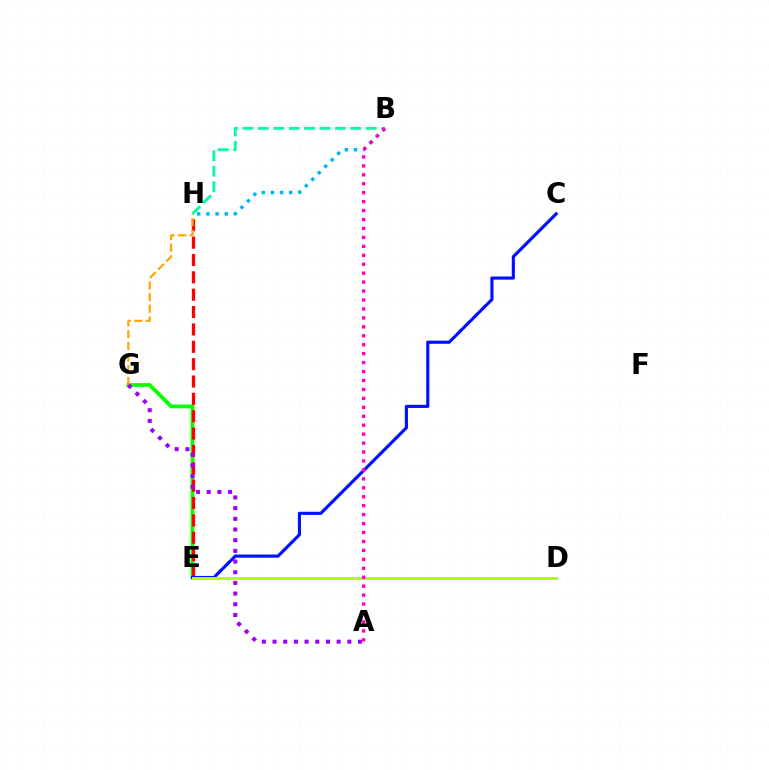{('B', 'H'): [{'color': '#00ff9d', 'line_style': 'dashed', 'thickness': 2.09}, {'color': '#00b5ff', 'line_style': 'dotted', 'thickness': 2.49}], ('E', 'G'): [{'color': '#08ff00', 'line_style': 'solid', 'thickness': 2.73}], ('E', 'H'): [{'color': '#ff0000', 'line_style': 'dashed', 'thickness': 2.36}], ('C', 'E'): [{'color': '#0010ff', 'line_style': 'solid', 'thickness': 2.26}], ('D', 'E'): [{'color': '#b3ff00', 'line_style': 'solid', 'thickness': 2.13}], ('G', 'H'): [{'color': '#ffa500', 'line_style': 'dashed', 'thickness': 1.59}], ('A', 'G'): [{'color': '#9b00ff', 'line_style': 'dotted', 'thickness': 2.9}], ('A', 'B'): [{'color': '#ff00bd', 'line_style': 'dotted', 'thickness': 2.43}]}